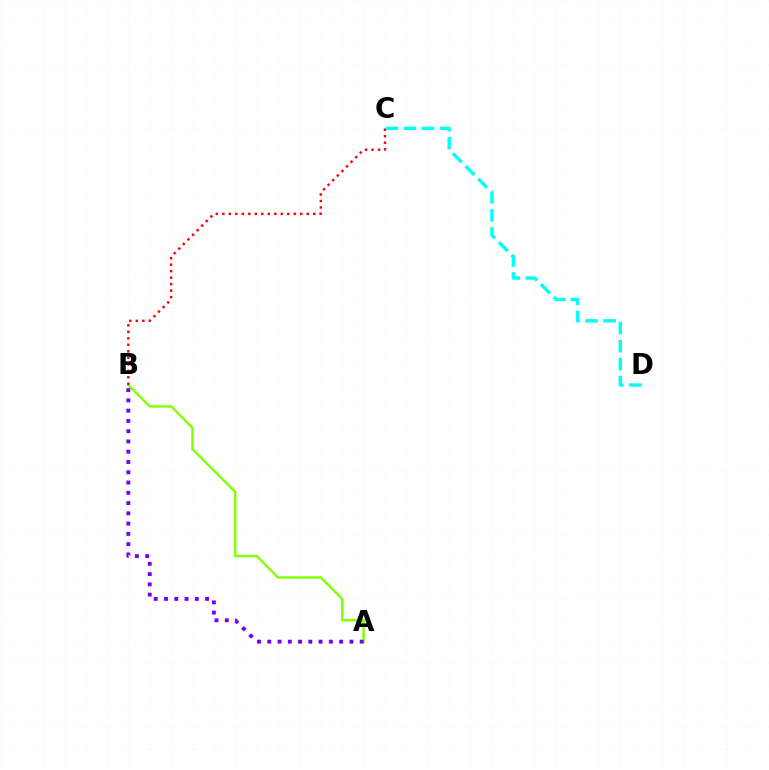{('A', 'B'): [{'color': '#84ff00', 'line_style': 'solid', 'thickness': 1.76}, {'color': '#7200ff', 'line_style': 'dotted', 'thickness': 2.79}], ('B', 'C'): [{'color': '#ff0000', 'line_style': 'dotted', 'thickness': 1.76}], ('C', 'D'): [{'color': '#00fff6', 'line_style': 'dashed', 'thickness': 2.44}]}